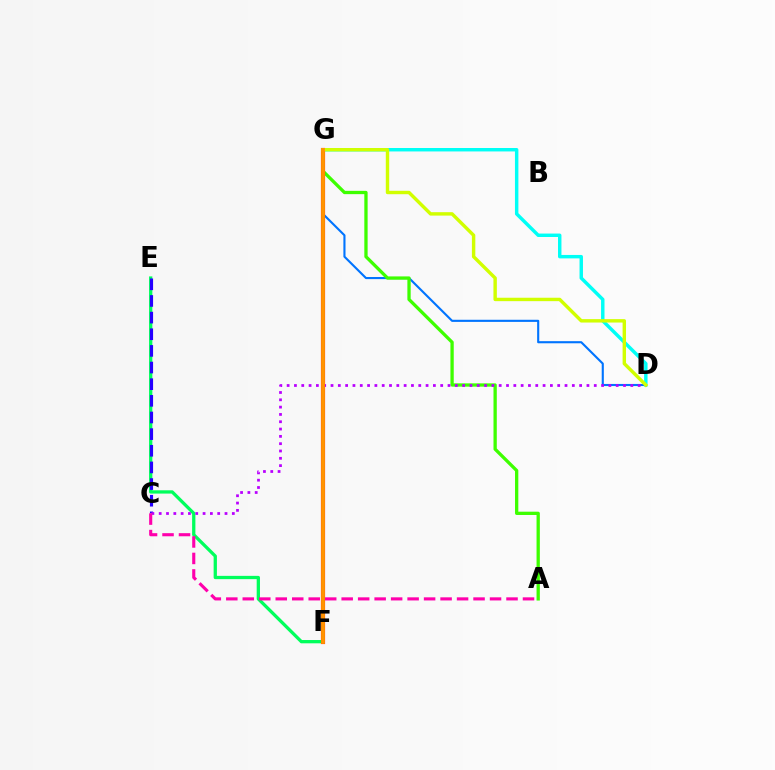{('D', 'G'): [{'color': '#0074ff', 'line_style': 'solid', 'thickness': 1.53}, {'color': '#00fff6', 'line_style': 'solid', 'thickness': 2.48}, {'color': '#d1ff00', 'line_style': 'solid', 'thickness': 2.46}], ('E', 'F'): [{'color': '#00ff5c', 'line_style': 'solid', 'thickness': 2.36}], ('C', 'E'): [{'color': '#2500ff', 'line_style': 'dashed', 'thickness': 2.26}], ('A', 'G'): [{'color': '#3dff00', 'line_style': 'solid', 'thickness': 2.37}], ('C', 'D'): [{'color': '#b900ff', 'line_style': 'dotted', 'thickness': 1.99}], ('F', 'G'): [{'color': '#ff0000', 'line_style': 'solid', 'thickness': 2.99}, {'color': '#ff9400', 'line_style': 'solid', 'thickness': 2.76}], ('A', 'C'): [{'color': '#ff00ac', 'line_style': 'dashed', 'thickness': 2.24}]}